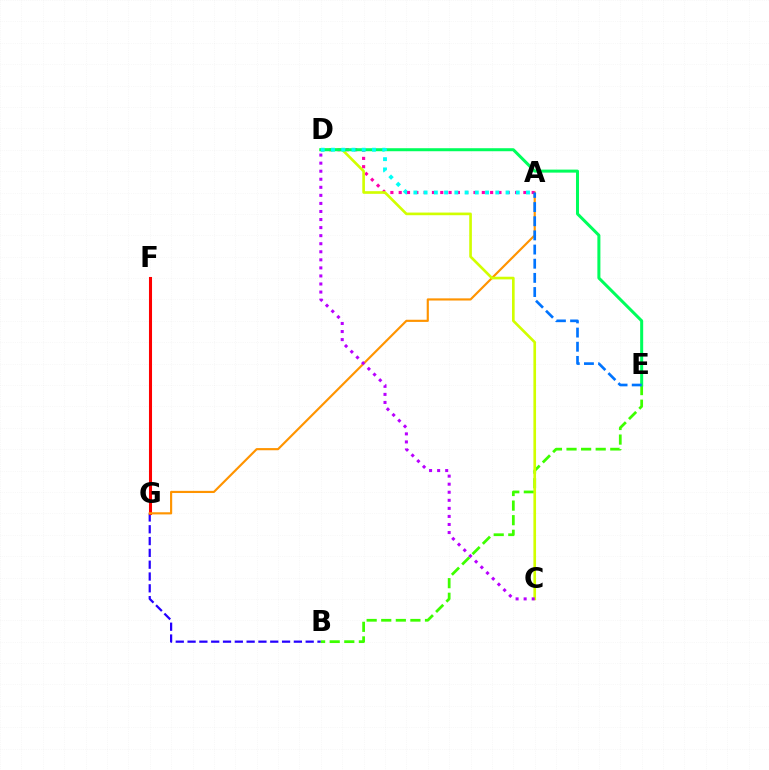{('B', 'G'): [{'color': '#2500ff', 'line_style': 'dashed', 'thickness': 1.6}], ('F', 'G'): [{'color': '#ff0000', 'line_style': 'solid', 'thickness': 2.2}], ('B', 'E'): [{'color': '#3dff00', 'line_style': 'dashed', 'thickness': 1.98}], ('A', 'G'): [{'color': '#ff9400', 'line_style': 'solid', 'thickness': 1.55}], ('A', 'D'): [{'color': '#ff00ac', 'line_style': 'dotted', 'thickness': 2.26}, {'color': '#00fff6', 'line_style': 'dotted', 'thickness': 2.78}], ('C', 'D'): [{'color': '#d1ff00', 'line_style': 'solid', 'thickness': 1.91}, {'color': '#b900ff', 'line_style': 'dotted', 'thickness': 2.19}], ('D', 'E'): [{'color': '#00ff5c', 'line_style': 'solid', 'thickness': 2.17}], ('A', 'E'): [{'color': '#0074ff', 'line_style': 'dashed', 'thickness': 1.92}]}